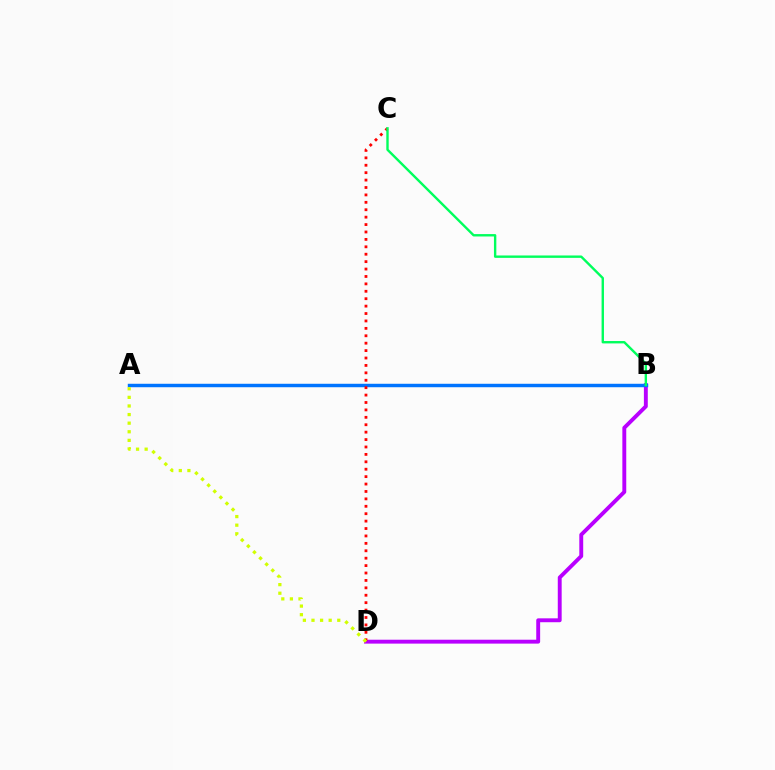{('B', 'D'): [{'color': '#b900ff', 'line_style': 'solid', 'thickness': 2.8}], ('A', 'B'): [{'color': '#0074ff', 'line_style': 'solid', 'thickness': 2.48}], ('C', 'D'): [{'color': '#ff0000', 'line_style': 'dotted', 'thickness': 2.01}], ('B', 'C'): [{'color': '#00ff5c', 'line_style': 'solid', 'thickness': 1.72}], ('A', 'D'): [{'color': '#d1ff00', 'line_style': 'dotted', 'thickness': 2.34}]}